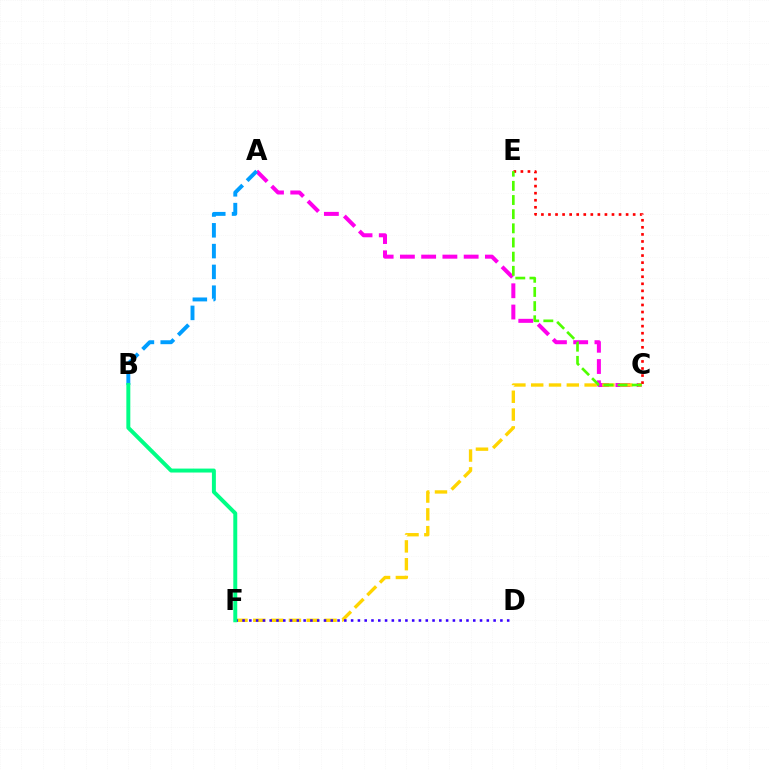{('A', 'C'): [{'color': '#ff00ed', 'line_style': 'dashed', 'thickness': 2.89}], ('C', 'F'): [{'color': '#ffd500', 'line_style': 'dashed', 'thickness': 2.42}], ('C', 'E'): [{'color': '#ff0000', 'line_style': 'dotted', 'thickness': 1.92}, {'color': '#4fff00', 'line_style': 'dashed', 'thickness': 1.92}], ('D', 'F'): [{'color': '#3700ff', 'line_style': 'dotted', 'thickness': 1.84}], ('A', 'B'): [{'color': '#009eff', 'line_style': 'dashed', 'thickness': 2.82}], ('B', 'F'): [{'color': '#00ff86', 'line_style': 'solid', 'thickness': 2.85}]}